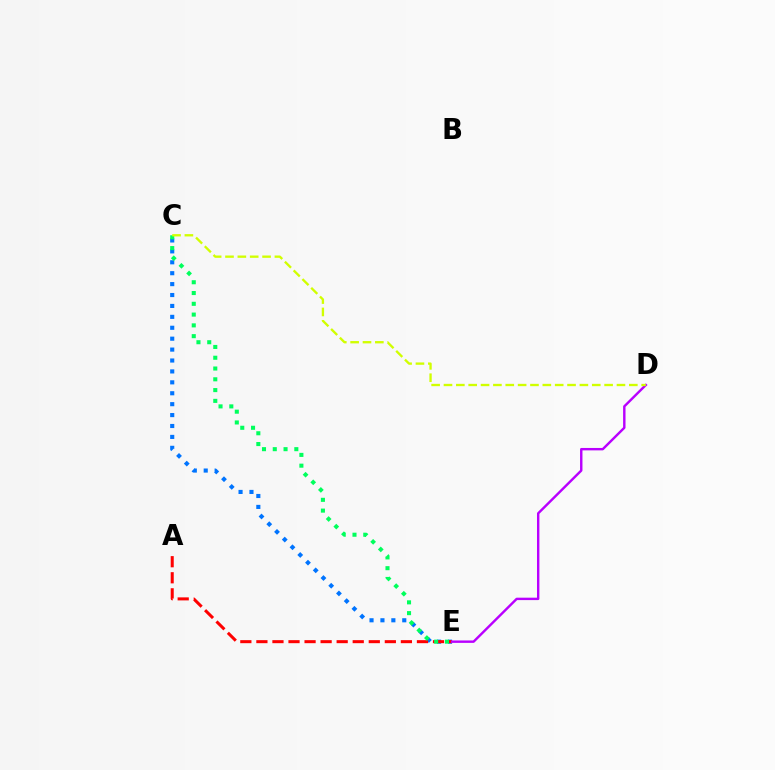{('C', 'E'): [{'color': '#0074ff', 'line_style': 'dotted', 'thickness': 2.97}, {'color': '#00ff5c', 'line_style': 'dotted', 'thickness': 2.93}], ('A', 'E'): [{'color': '#ff0000', 'line_style': 'dashed', 'thickness': 2.18}], ('D', 'E'): [{'color': '#b900ff', 'line_style': 'solid', 'thickness': 1.74}], ('C', 'D'): [{'color': '#d1ff00', 'line_style': 'dashed', 'thickness': 1.68}]}